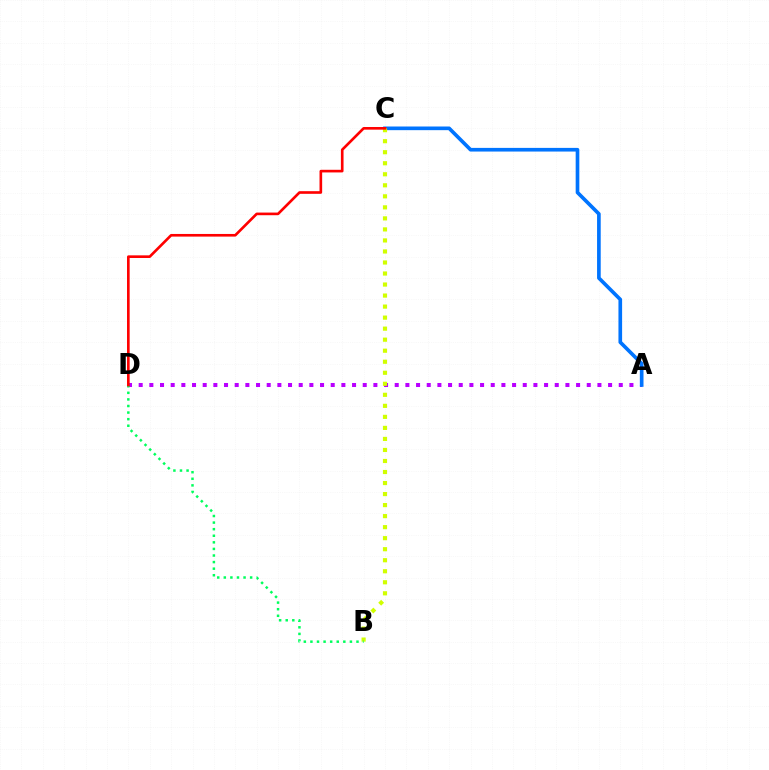{('A', 'D'): [{'color': '#b900ff', 'line_style': 'dotted', 'thickness': 2.9}], ('A', 'C'): [{'color': '#0074ff', 'line_style': 'solid', 'thickness': 2.63}], ('B', 'C'): [{'color': '#d1ff00', 'line_style': 'dotted', 'thickness': 3.0}], ('B', 'D'): [{'color': '#00ff5c', 'line_style': 'dotted', 'thickness': 1.79}], ('C', 'D'): [{'color': '#ff0000', 'line_style': 'solid', 'thickness': 1.9}]}